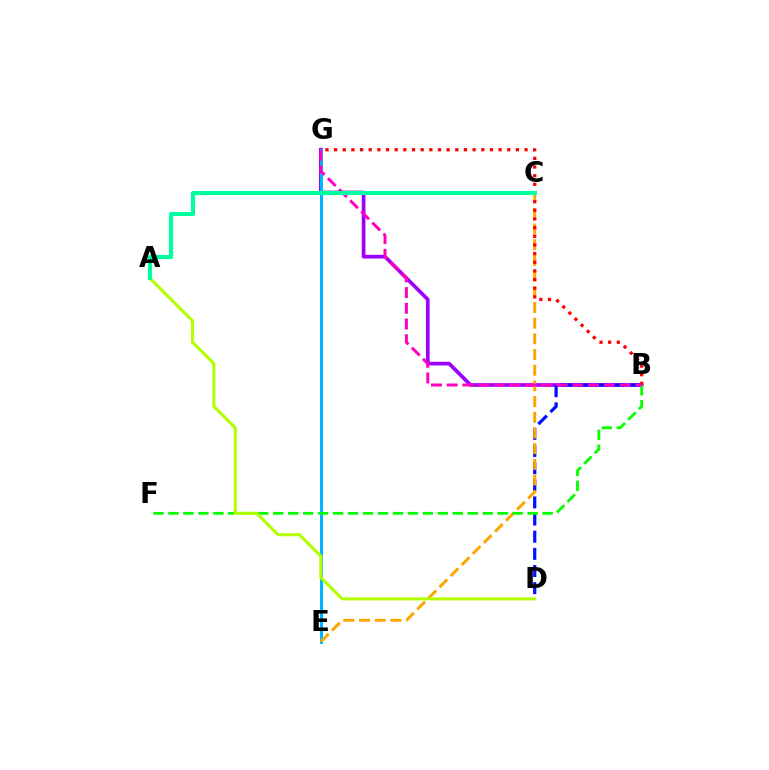{('B', 'G'): [{'color': '#9b00ff', 'line_style': 'solid', 'thickness': 2.66}, {'color': '#ff0000', 'line_style': 'dotted', 'thickness': 2.35}, {'color': '#ff00bd', 'line_style': 'dashed', 'thickness': 2.13}], ('B', 'D'): [{'color': '#0010ff', 'line_style': 'dashed', 'thickness': 2.33}], ('E', 'G'): [{'color': '#00b5ff', 'line_style': 'solid', 'thickness': 2.15}], ('C', 'E'): [{'color': '#ffa500', 'line_style': 'dashed', 'thickness': 2.13}], ('B', 'F'): [{'color': '#08ff00', 'line_style': 'dashed', 'thickness': 2.03}], ('A', 'D'): [{'color': '#b3ff00', 'line_style': 'solid', 'thickness': 2.21}], ('A', 'C'): [{'color': '#00ff9d', 'line_style': 'solid', 'thickness': 2.95}]}